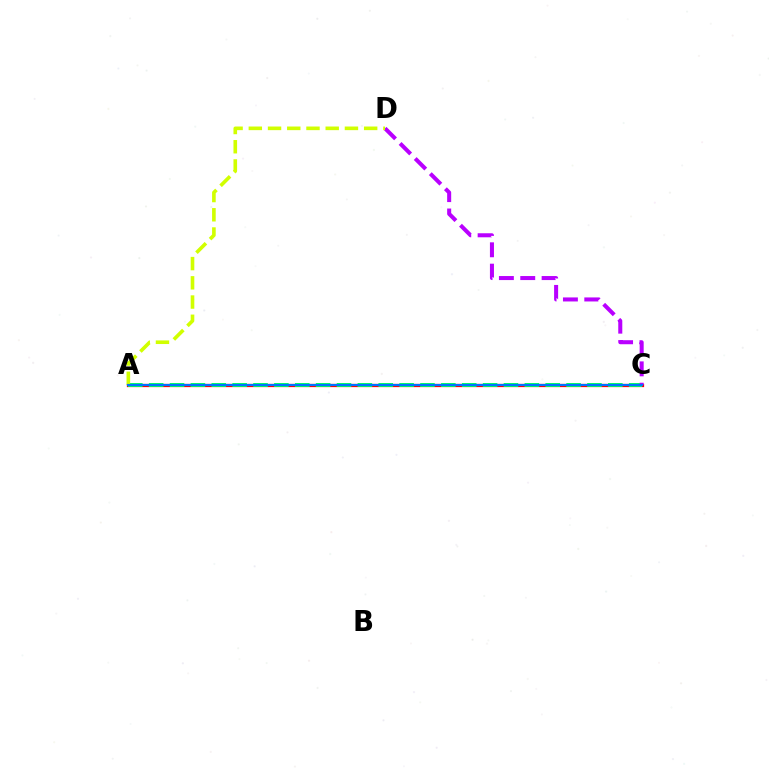{('A', 'C'): [{'color': '#ff0000', 'line_style': 'solid', 'thickness': 2.33}, {'color': '#00ff5c', 'line_style': 'dashed', 'thickness': 2.84}, {'color': '#0074ff', 'line_style': 'solid', 'thickness': 1.56}], ('C', 'D'): [{'color': '#b900ff', 'line_style': 'dashed', 'thickness': 2.9}], ('A', 'D'): [{'color': '#d1ff00', 'line_style': 'dashed', 'thickness': 2.61}]}